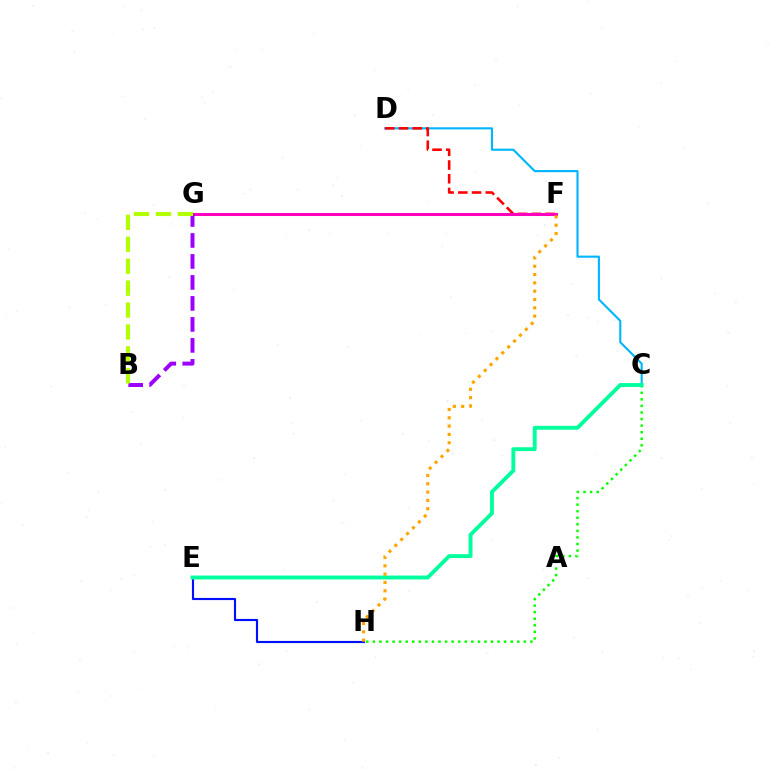{('C', 'D'): [{'color': '#00b5ff', 'line_style': 'solid', 'thickness': 1.52}], ('D', 'F'): [{'color': '#ff0000', 'line_style': 'dashed', 'thickness': 1.86}], ('C', 'H'): [{'color': '#08ff00', 'line_style': 'dotted', 'thickness': 1.78}], ('F', 'G'): [{'color': '#ff00bd', 'line_style': 'solid', 'thickness': 2.19}], ('E', 'H'): [{'color': '#0010ff', 'line_style': 'solid', 'thickness': 1.55}], ('C', 'E'): [{'color': '#00ff9d', 'line_style': 'solid', 'thickness': 2.79}], ('B', 'G'): [{'color': '#9b00ff', 'line_style': 'dashed', 'thickness': 2.85}, {'color': '#b3ff00', 'line_style': 'dashed', 'thickness': 2.98}], ('F', 'H'): [{'color': '#ffa500', 'line_style': 'dotted', 'thickness': 2.26}]}